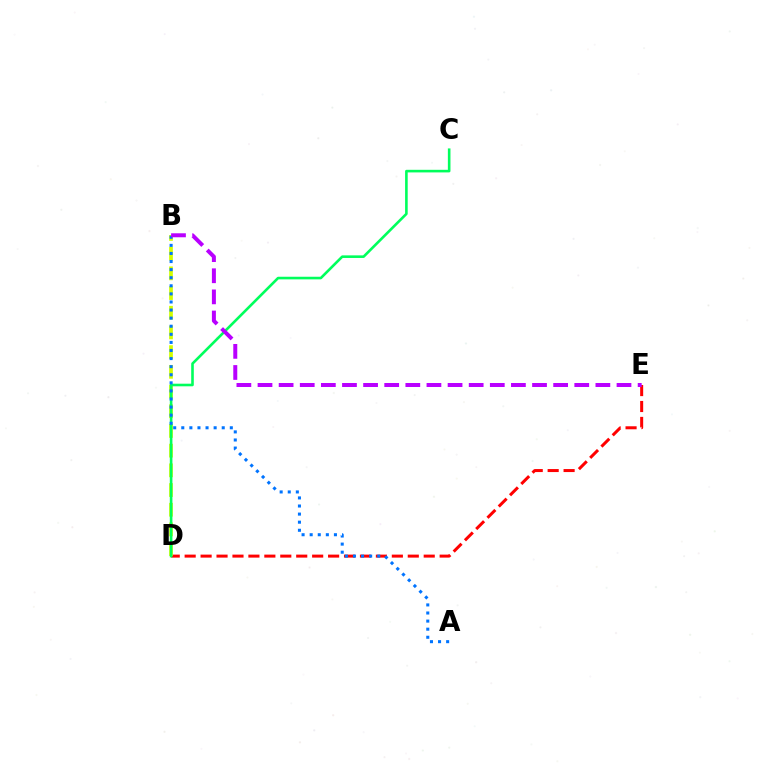{('D', 'E'): [{'color': '#ff0000', 'line_style': 'dashed', 'thickness': 2.17}], ('B', 'D'): [{'color': '#d1ff00', 'line_style': 'dashed', 'thickness': 2.68}], ('C', 'D'): [{'color': '#00ff5c', 'line_style': 'solid', 'thickness': 1.88}], ('A', 'B'): [{'color': '#0074ff', 'line_style': 'dotted', 'thickness': 2.2}], ('B', 'E'): [{'color': '#b900ff', 'line_style': 'dashed', 'thickness': 2.87}]}